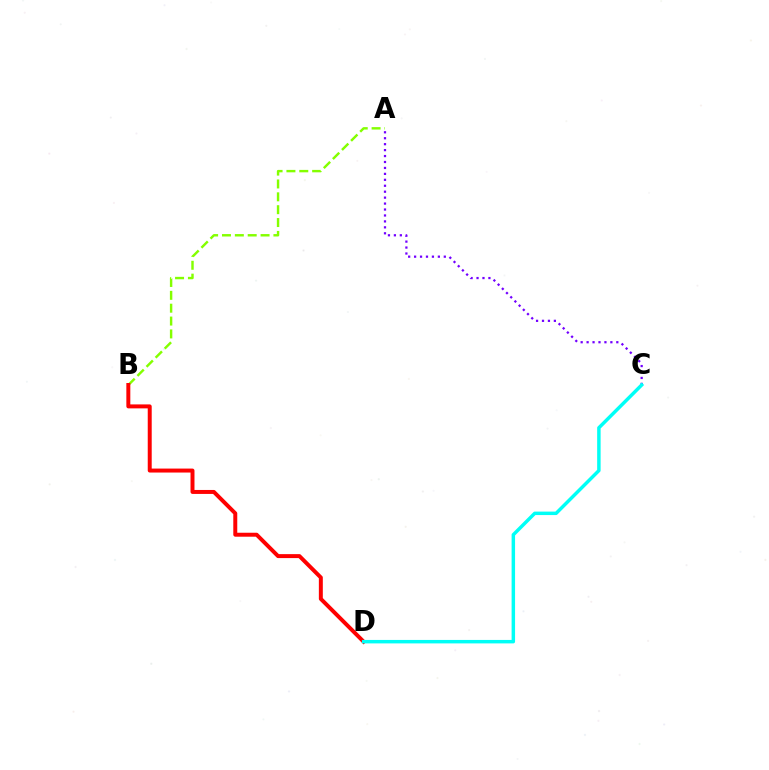{('A', 'B'): [{'color': '#84ff00', 'line_style': 'dashed', 'thickness': 1.75}], ('A', 'C'): [{'color': '#7200ff', 'line_style': 'dotted', 'thickness': 1.61}], ('B', 'D'): [{'color': '#ff0000', 'line_style': 'solid', 'thickness': 2.86}], ('C', 'D'): [{'color': '#00fff6', 'line_style': 'solid', 'thickness': 2.49}]}